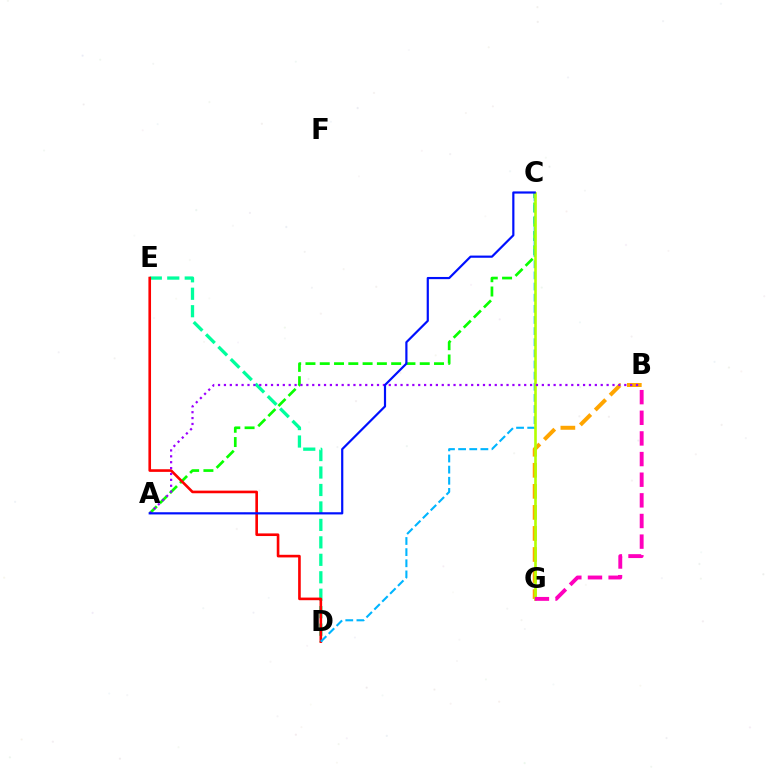{('D', 'E'): [{'color': '#00ff9d', 'line_style': 'dashed', 'thickness': 2.37}, {'color': '#ff0000', 'line_style': 'solid', 'thickness': 1.89}], ('A', 'C'): [{'color': '#08ff00', 'line_style': 'dashed', 'thickness': 1.94}, {'color': '#0010ff', 'line_style': 'solid', 'thickness': 1.58}], ('C', 'D'): [{'color': '#00b5ff', 'line_style': 'dashed', 'thickness': 1.51}], ('B', 'G'): [{'color': '#ffa500', 'line_style': 'dashed', 'thickness': 2.86}, {'color': '#ff00bd', 'line_style': 'dashed', 'thickness': 2.8}], ('C', 'G'): [{'color': '#b3ff00', 'line_style': 'solid', 'thickness': 1.89}], ('A', 'B'): [{'color': '#9b00ff', 'line_style': 'dotted', 'thickness': 1.6}]}